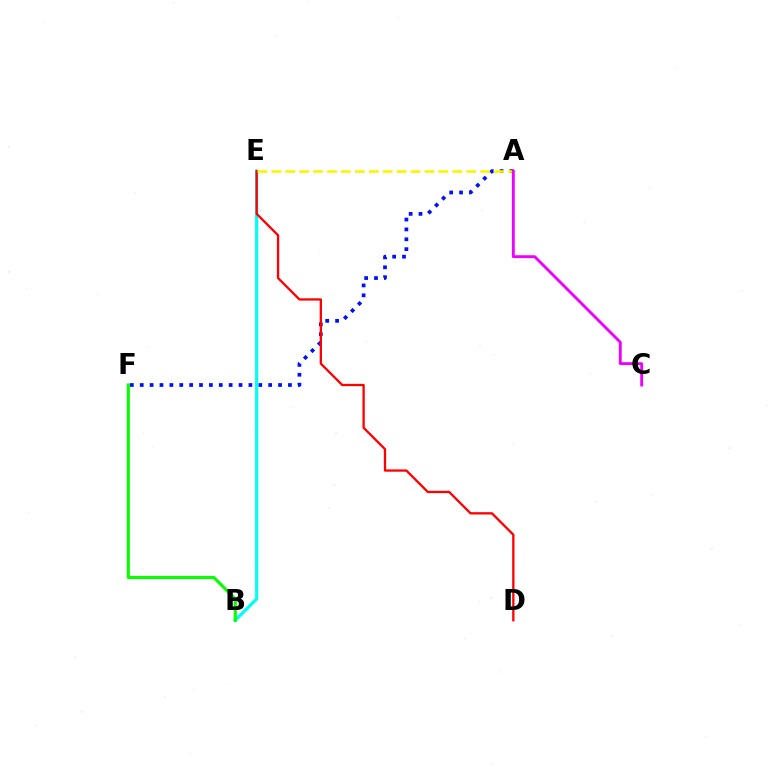{('A', 'F'): [{'color': '#0010ff', 'line_style': 'dotted', 'thickness': 2.68}], ('B', 'E'): [{'color': '#00fff6', 'line_style': 'solid', 'thickness': 2.31}], ('D', 'E'): [{'color': '#ff0000', 'line_style': 'solid', 'thickness': 1.66}], ('A', 'E'): [{'color': '#fcf500', 'line_style': 'dashed', 'thickness': 1.89}], ('B', 'F'): [{'color': '#08ff00', 'line_style': 'solid', 'thickness': 2.24}], ('A', 'C'): [{'color': '#ee00ff', 'line_style': 'solid', 'thickness': 2.07}]}